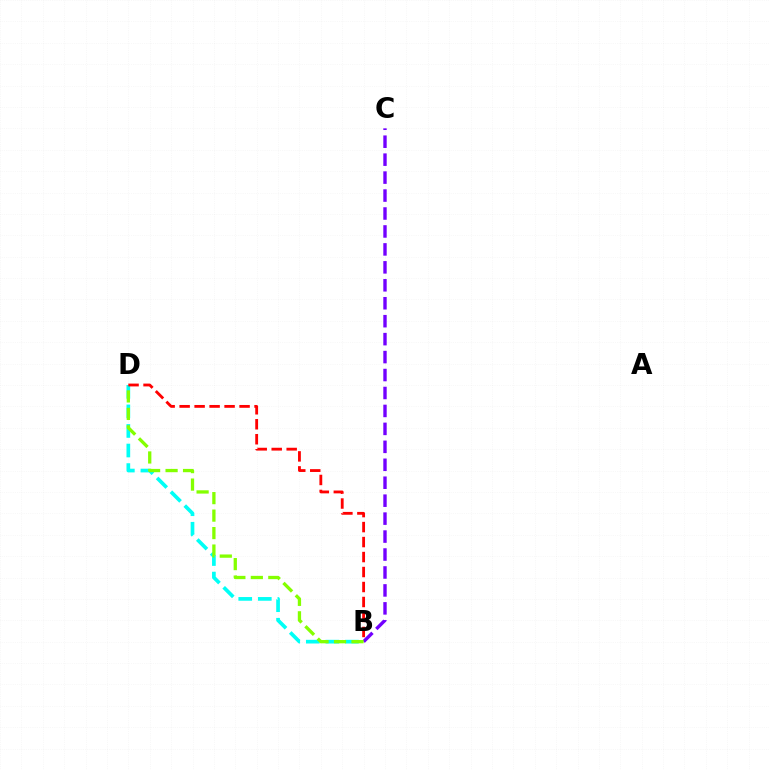{('B', 'D'): [{'color': '#00fff6', 'line_style': 'dashed', 'thickness': 2.66}, {'color': '#84ff00', 'line_style': 'dashed', 'thickness': 2.37}, {'color': '#ff0000', 'line_style': 'dashed', 'thickness': 2.04}], ('B', 'C'): [{'color': '#7200ff', 'line_style': 'dashed', 'thickness': 2.44}]}